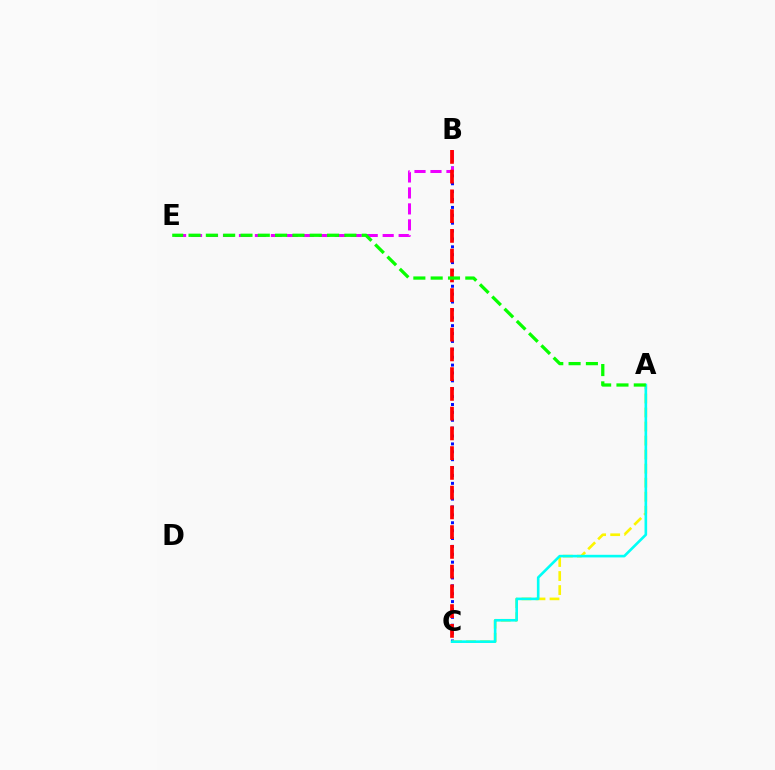{('B', 'C'): [{'color': '#0010ff', 'line_style': 'dotted', 'thickness': 2.14}, {'color': '#ff0000', 'line_style': 'dashed', 'thickness': 2.68}], ('B', 'E'): [{'color': '#ee00ff', 'line_style': 'dashed', 'thickness': 2.17}], ('A', 'C'): [{'color': '#fcf500', 'line_style': 'dashed', 'thickness': 1.91}, {'color': '#00fff6', 'line_style': 'solid', 'thickness': 1.89}], ('A', 'E'): [{'color': '#08ff00', 'line_style': 'dashed', 'thickness': 2.35}]}